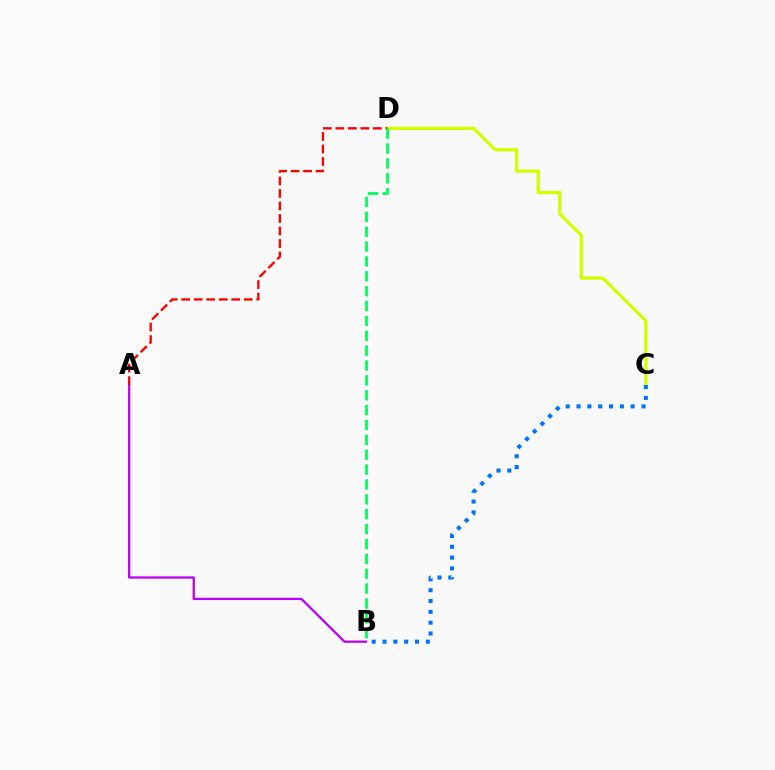{('A', 'B'): [{'color': '#b900ff', 'line_style': 'solid', 'thickness': 1.63}], ('C', 'D'): [{'color': '#d1ff00', 'line_style': 'solid', 'thickness': 2.35}], ('A', 'D'): [{'color': '#ff0000', 'line_style': 'dashed', 'thickness': 1.7}], ('B', 'C'): [{'color': '#0074ff', 'line_style': 'dotted', 'thickness': 2.94}], ('B', 'D'): [{'color': '#00ff5c', 'line_style': 'dashed', 'thickness': 2.02}]}